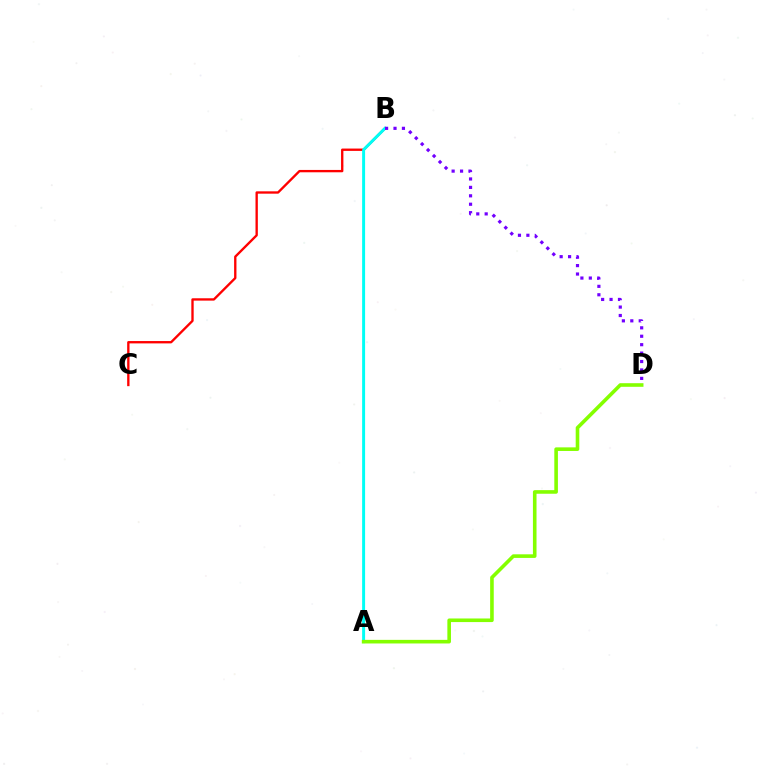{('B', 'C'): [{'color': '#ff0000', 'line_style': 'solid', 'thickness': 1.69}], ('A', 'B'): [{'color': '#00fff6', 'line_style': 'solid', 'thickness': 2.13}], ('B', 'D'): [{'color': '#7200ff', 'line_style': 'dotted', 'thickness': 2.29}], ('A', 'D'): [{'color': '#84ff00', 'line_style': 'solid', 'thickness': 2.6}]}